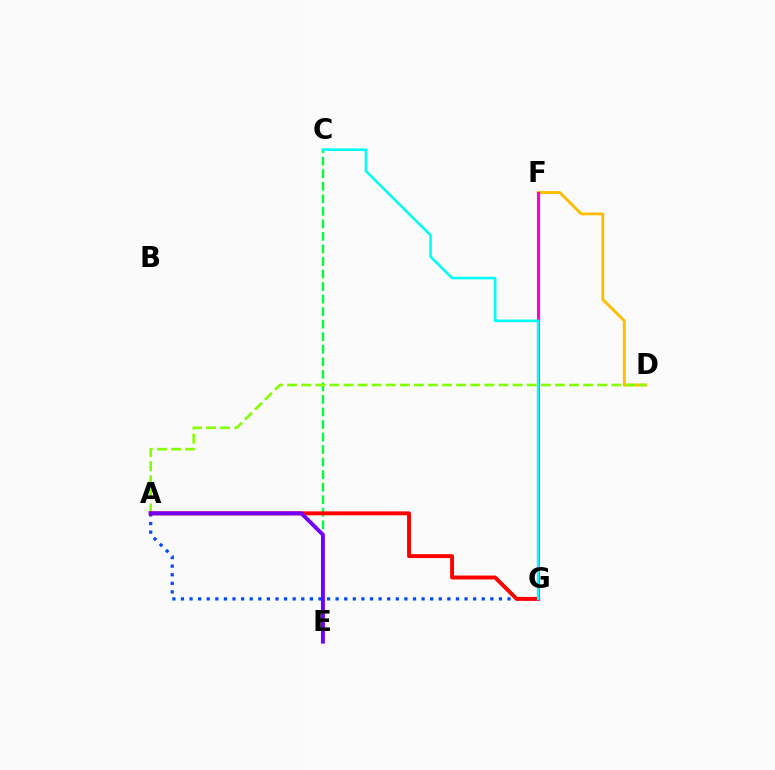{('C', 'E'): [{'color': '#00ff39', 'line_style': 'dashed', 'thickness': 1.7}], ('D', 'F'): [{'color': '#ffbd00', 'line_style': 'solid', 'thickness': 2.06}], ('A', 'D'): [{'color': '#84ff00', 'line_style': 'dashed', 'thickness': 1.91}], ('A', 'G'): [{'color': '#004bff', 'line_style': 'dotted', 'thickness': 2.33}, {'color': '#ff0000', 'line_style': 'solid', 'thickness': 2.82}], ('A', 'E'): [{'color': '#7200ff', 'line_style': 'solid', 'thickness': 2.83}], ('F', 'G'): [{'color': '#ff00cf', 'line_style': 'solid', 'thickness': 2.26}], ('C', 'G'): [{'color': '#00fff6', 'line_style': 'solid', 'thickness': 1.87}]}